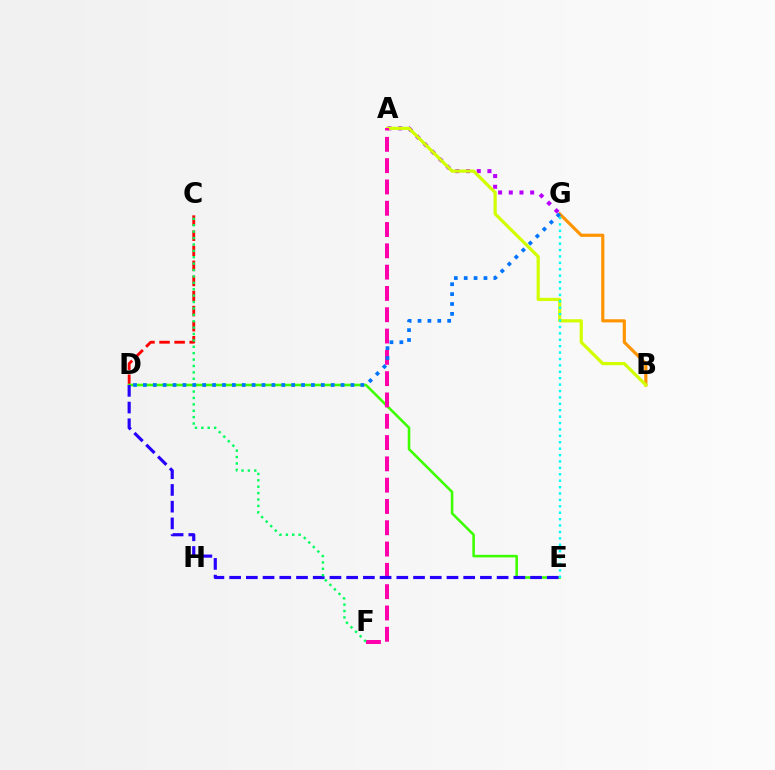{('C', 'D'): [{'color': '#ff0000', 'line_style': 'dashed', 'thickness': 2.05}], ('D', 'E'): [{'color': '#3dff00', 'line_style': 'solid', 'thickness': 1.86}, {'color': '#2500ff', 'line_style': 'dashed', 'thickness': 2.27}], ('B', 'G'): [{'color': '#ff9400', 'line_style': 'solid', 'thickness': 2.27}], ('A', 'G'): [{'color': '#b900ff', 'line_style': 'dotted', 'thickness': 2.9}], ('A', 'B'): [{'color': '#d1ff00', 'line_style': 'solid', 'thickness': 2.3}], ('A', 'F'): [{'color': '#ff00ac', 'line_style': 'dashed', 'thickness': 2.89}], ('C', 'F'): [{'color': '#00ff5c', 'line_style': 'dotted', 'thickness': 1.74}], ('E', 'G'): [{'color': '#00fff6', 'line_style': 'dotted', 'thickness': 1.74}], ('D', 'G'): [{'color': '#0074ff', 'line_style': 'dotted', 'thickness': 2.69}]}